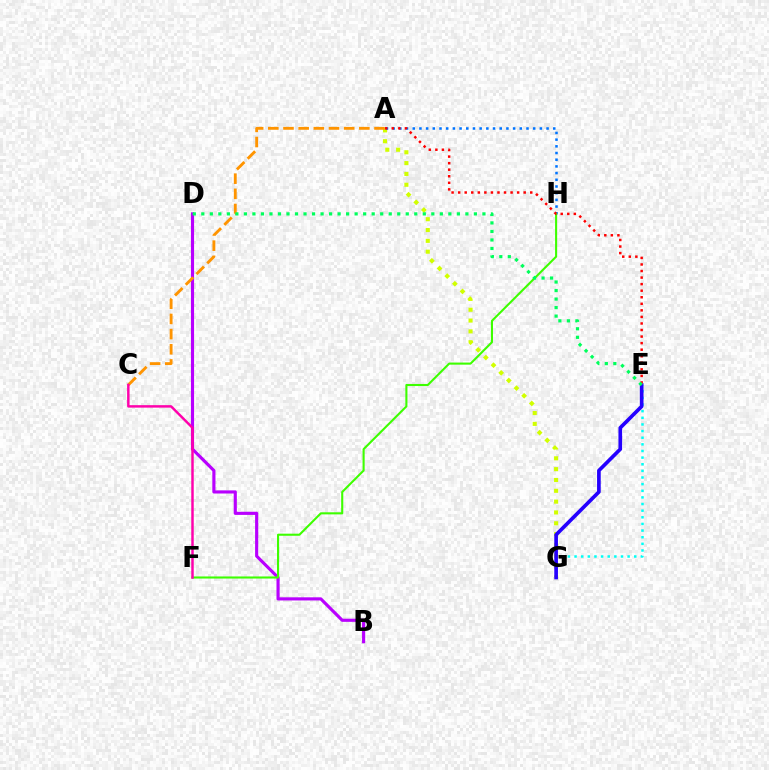{('E', 'G'): [{'color': '#00fff6', 'line_style': 'dotted', 'thickness': 1.8}, {'color': '#2500ff', 'line_style': 'solid', 'thickness': 2.64}], ('A', 'G'): [{'color': '#d1ff00', 'line_style': 'dotted', 'thickness': 2.94}], ('B', 'D'): [{'color': '#b900ff', 'line_style': 'solid', 'thickness': 2.26}], ('A', 'H'): [{'color': '#0074ff', 'line_style': 'dotted', 'thickness': 1.82}], ('F', 'H'): [{'color': '#3dff00', 'line_style': 'solid', 'thickness': 1.51}], ('A', 'C'): [{'color': '#ff9400', 'line_style': 'dashed', 'thickness': 2.06}], ('A', 'E'): [{'color': '#ff0000', 'line_style': 'dotted', 'thickness': 1.78}], ('C', 'F'): [{'color': '#ff00ac', 'line_style': 'solid', 'thickness': 1.77}], ('D', 'E'): [{'color': '#00ff5c', 'line_style': 'dotted', 'thickness': 2.31}]}